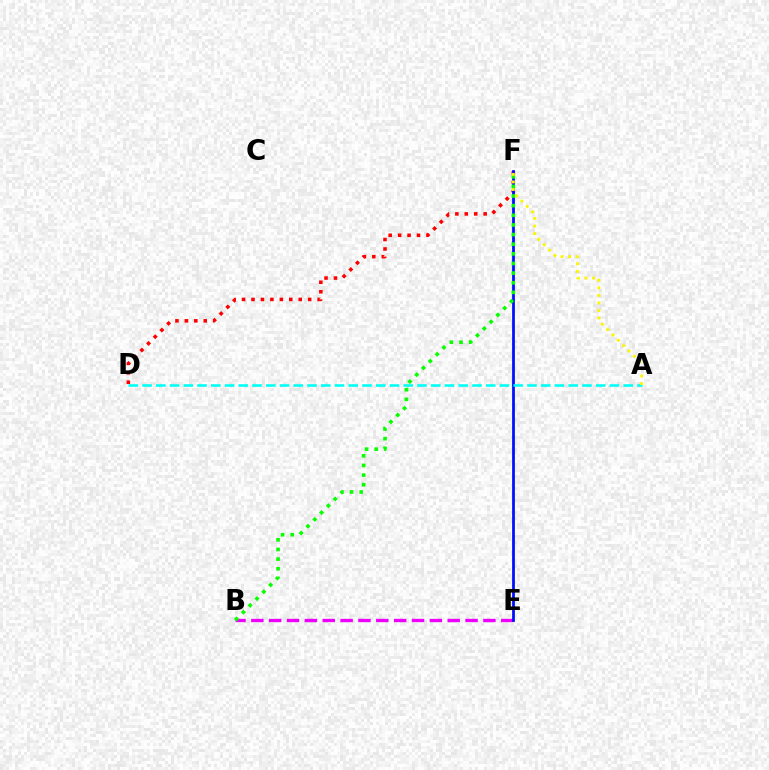{('D', 'F'): [{'color': '#ff0000', 'line_style': 'dotted', 'thickness': 2.56}], ('B', 'E'): [{'color': '#ee00ff', 'line_style': 'dashed', 'thickness': 2.43}], ('E', 'F'): [{'color': '#0010ff', 'line_style': 'solid', 'thickness': 2.0}], ('A', 'D'): [{'color': '#00fff6', 'line_style': 'dashed', 'thickness': 1.87}], ('B', 'F'): [{'color': '#08ff00', 'line_style': 'dotted', 'thickness': 2.62}], ('A', 'F'): [{'color': '#fcf500', 'line_style': 'dotted', 'thickness': 2.05}]}